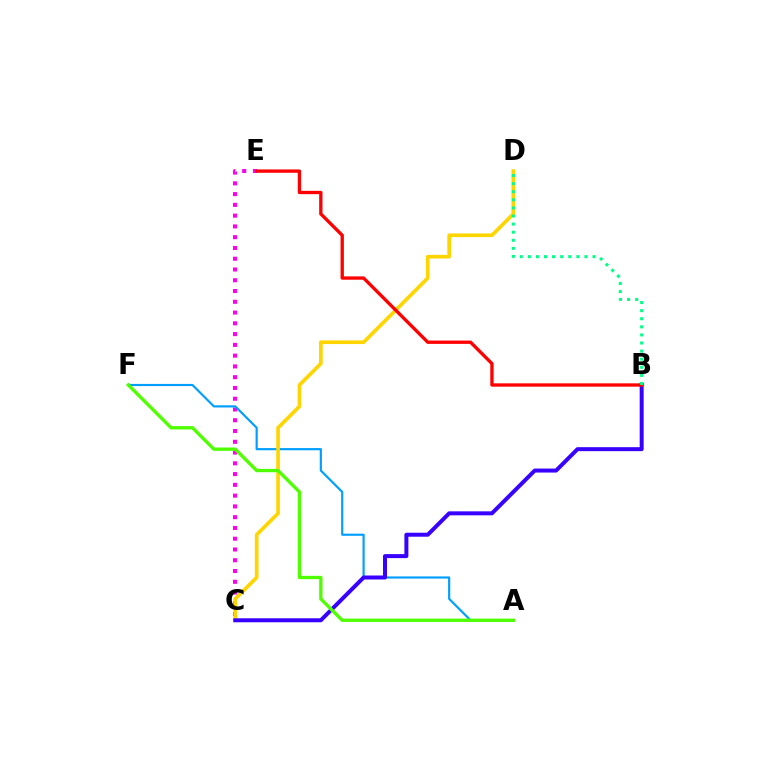{('C', 'E'): [{'color': '#ff00ed', 'line_style': 'dotted', 'thickness': 2.93}], ('A', 'F'): [{'color': '#009eff', 'line_style': 'solid', 'thickness': 1.56}, {'color': '#4fff00', 'line_style': 'solid', 'thickness': 2.4}], ('C', 'D'): [{'color': '#ffd500', 'line_style': 'solid', 'thickness': 2.64}], ('B', 'C'): [{'color': '#3700ff', 'line_style': 'solid', 'thickness': 2.87}], ('B', 'E'): [{'color': '#ff0000', 'line_style': 'solid', 'thickness': 2.4}], ('B', 'D'): [{'color': '#00ff86', 'line_style': 'dotted', 'thickness': 2.2}]}